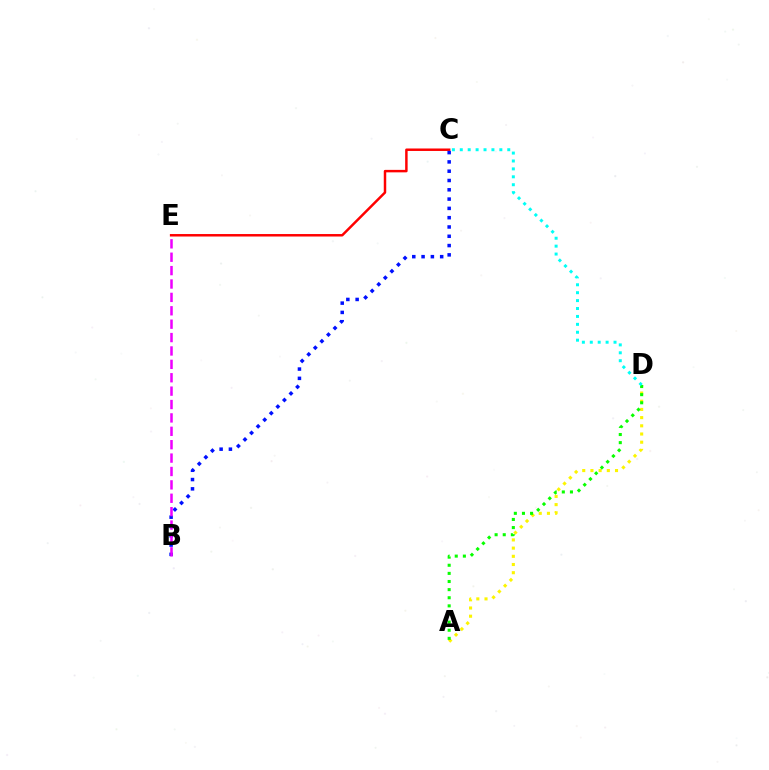{('A', 'D'): [{'color': '#fcf500', 'line_style': 'dotted', 'thickness': 2.23}, {'color': '#08ff00', 'line_style': 'dotted', 'thickness': 2.21}], ('C', 'E'): [{'color': '#ff0000', 'line_style': 'solid', 'thickness': 1.78}], ('B', 'C'): [{'color': '#0010ff', 'line_style': 'dotted', 'thickness': 2.53}], ('C', 'D'): [{'color': '#00fff6', 'line_style': 'dotted', 'thickness': 2.15}], ('B', 'E'): [{'color': '#ee00ff', 'line_style': 'dashed', 'thickness': 1.82}]}